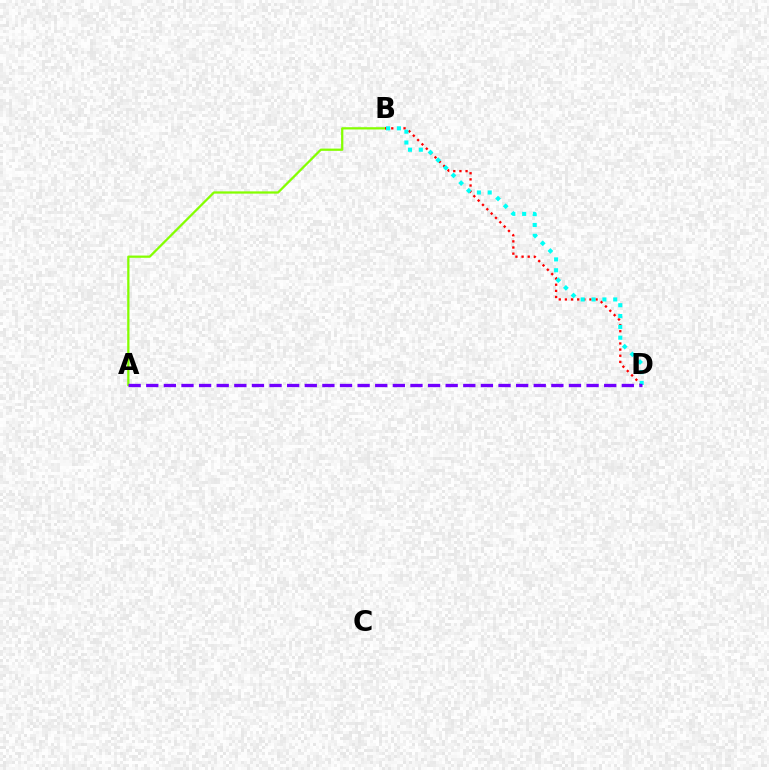{('A', 'B'): [{'color': '#84ff00', 'line_style': 'solid', 'thickness': 1.62}], ('B', 'D'): [{'color': '#ff0000', 'line_style': 'dotted', 'thickness': 1.67}, {'color': '#00fff6', 'line_style': 'dotted', 'thickness': 2.94}], ('A', 'D'): [{'color': '#7200ff', 'line_style': 'dashed', 'thickness': 2.39}]}